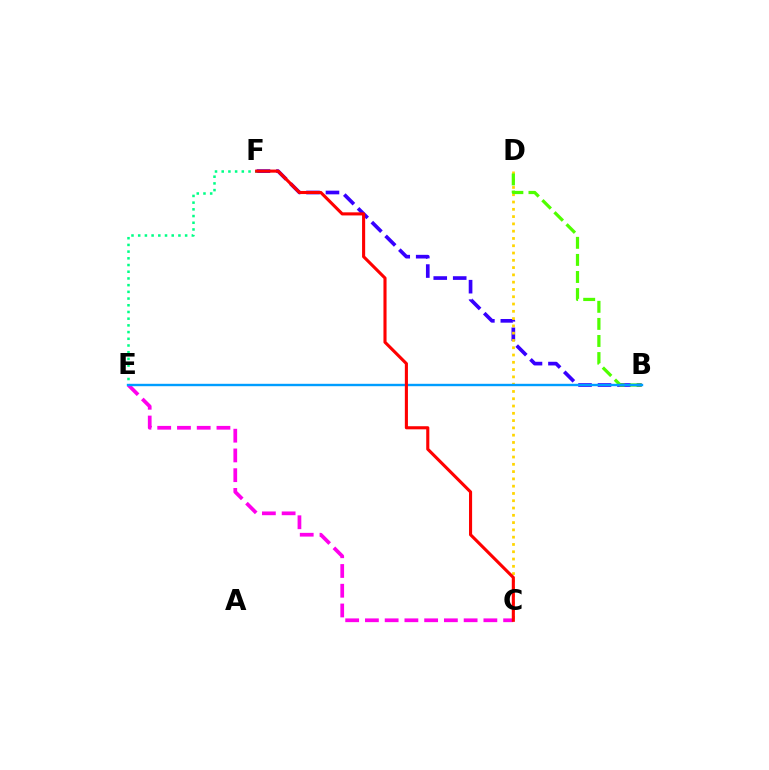{('C', 'E'): [{'color': '#ff00ed', 'line_style': 'dashed', 'thickness': 2.68}], ('B', 'F'): [{'color': '#3700ff', 'line_style': 'dashed', 'thickness': 2.64}], ('C', 'D'): [{'color': '#ffd500', 'line_style': 'dotted', 'thickness': 1.98}], ('B', 'D'): [{'color': '#4fff00', 'line_style': 'dashed', 'thickness': 2.32}], ('E', 'F'): [{'color': '#00ff86', 'line_style': 'dotted', 'thickness': 1.82}], ('B', 'E'): [{'color': '#009eff', 'line_style': 'solid', 'thickness': 1.72}], ('C', 'F'): [{'color': '#ff0000', 'line_style': 'solid', 'thickness': 2.23}]}